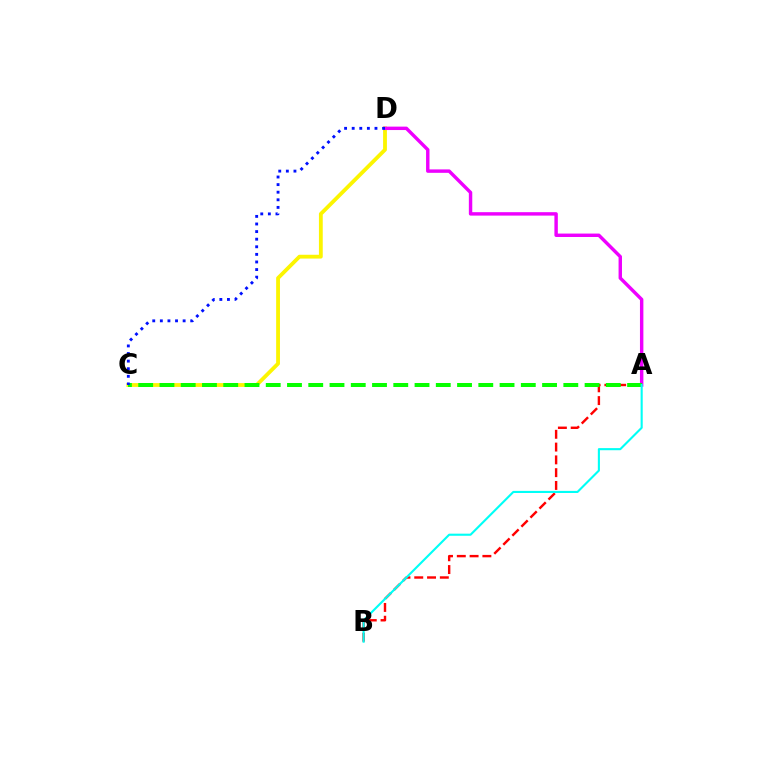{('C', 'D'): [{'color': '#fcf500', 'line_style': 'solid', 'thickness': 2.74}, {'color': '#0010ff', 'line_style': 'dotted', 'thickness': 2.06}], ('A', 'D'): [{'color': '#ee00ff', 'line_style': 'solid', 'thickness': 2.46}], ('A', 'B'): [{'color': '#ff0000', 'line_style': 'dashed', 'thickness': 1.74}, {'color': '#00fff6', 'line_style': 'solid', 'thickness': 1.52}], ('A', 'C'): [{'color': '#08ff00', 'line_style': 'dashed', 'thickness': 2.89}]}